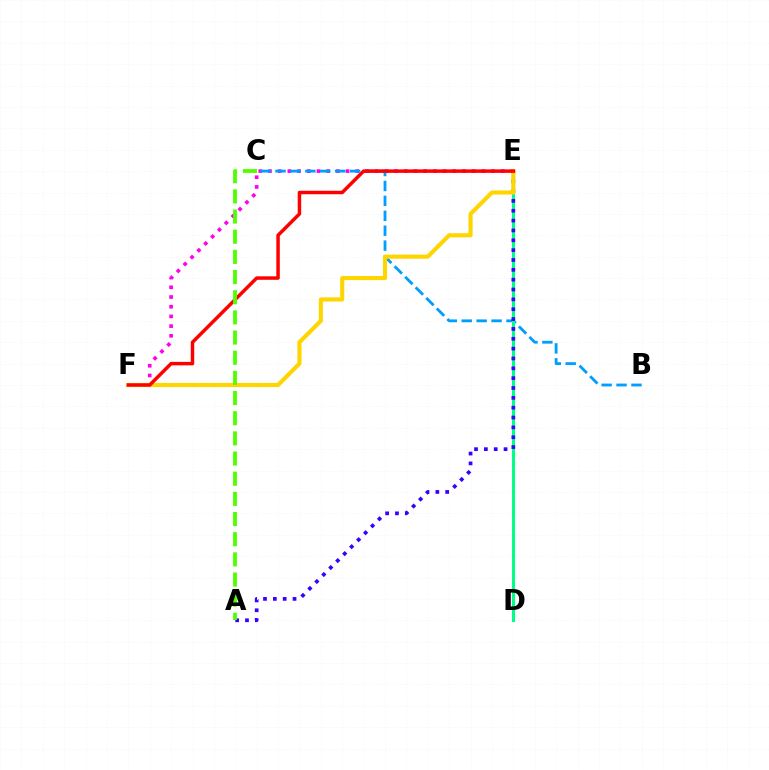{('E', 'F'): [{'color': '#ff00ed', 'line_style': 'dotted', 'thickness': 2.64}, {'color': '#ffd500', 'line_style': 'solid', 'thickness': 2.97}, {'color': '#ff0000', 'line_style': 'solid', 'thickness': 2.5}], ('B', 'C'): [{'color': '#009eff', 'line_style': 'dashed', 'thickness': 2.03}], ('D', 'E'): [{'color': '#00ff86', 'line_style': 'solid', 'thickness': 2.19}], ('A', 'E'): [{'color': '#3700ff', 'line_style': 'dotted', 'thickness': 2.68}], ('A', 'C'): [{'color': '#4fff00', 'line_style': 'dashed', 'thickness': 2.74}]}